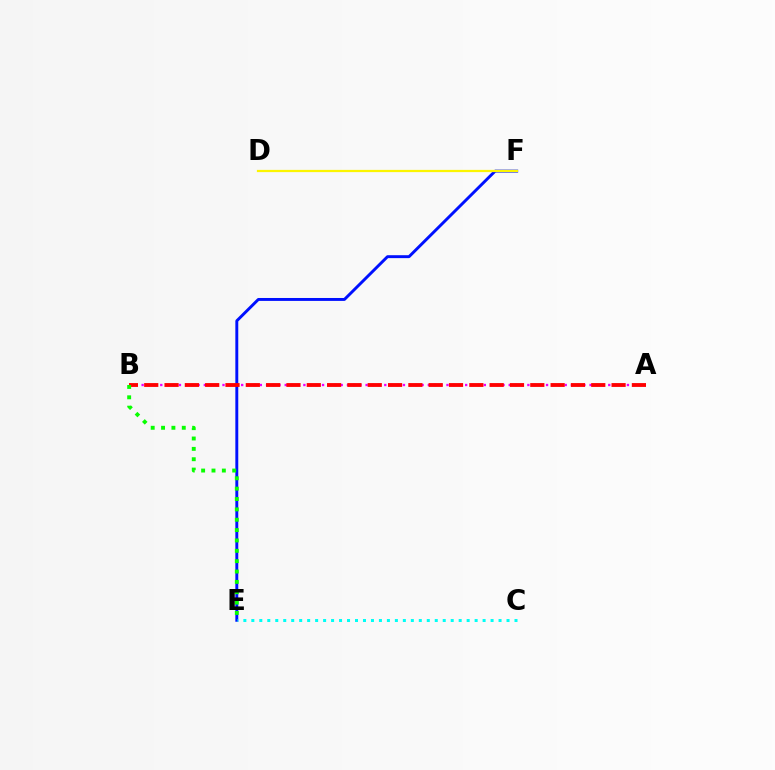{('E', 'F'): [{'color': '#0010ff', 'line_style': 'solid', 'thickness': 2.11}], ('A', 'B'): [{'color': '#ee00ff', 'line_style': 'dotted', 'thickness': 1.69}, {'color': '#ff0000', 'line_style': 'dashed', 'thickness': 2.76}], ('B', 'E'): [{'color': '#08ff00', 'line_style': 'dotted', 'thickness': 2.81}], ('D', 'F'): [{'color': '#fcf500', 'line_style': 'solid', 'thickness': 1.61}], ('C', 'E'): [{'color': '#00fff6', 'line_style': 'dotted', 'thickness': 2.17}]}